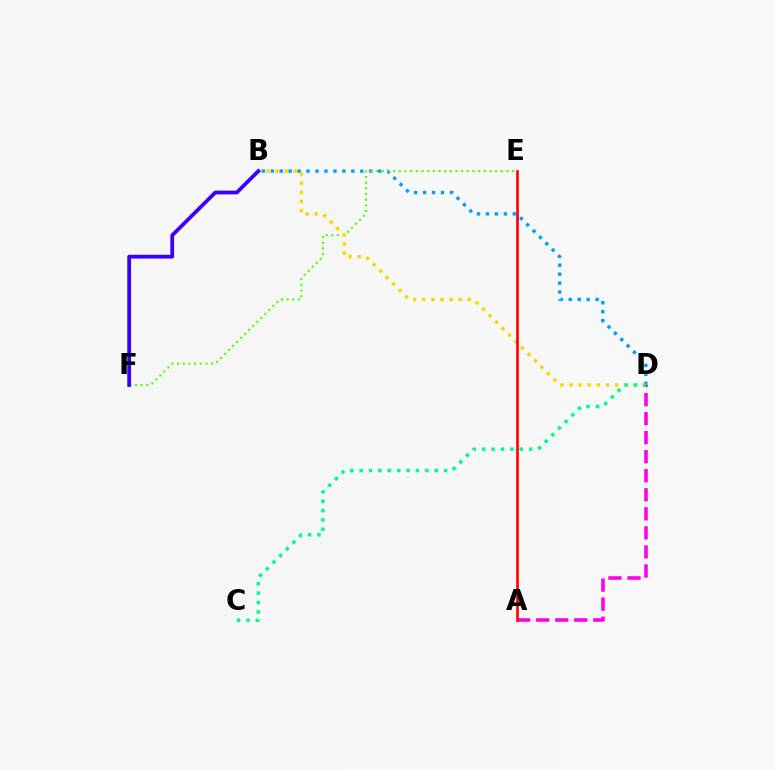{('B', 'D'): [{'color': '#009eff', 'line_style': 'dotted', 'thickness': 2.43}, {'color': '#ffd500', 'line_style': 'dotted', 'thickness': 2.48}], ('E', 'F'): [{'color': '#4fff00', 'line_style': 'dotted', 'thickness': 1.54}], ('B', 'F'): [{'color': '#3700ff', 'line_style': 'solid', 'thickness': 2.71}], ('A', 'D'): [{'color': '#ff00ed', 'line_style': 'dashed', 'thickness': 2.59}], ('A', 'E'): [{'color': '#ff0000', 'line_style': 'solid', 'thickness': 1.9}], ('C', 'D'): [{'color': '#00ff86', 'line_style': 'dotted', 'thickness': 2.55}]}